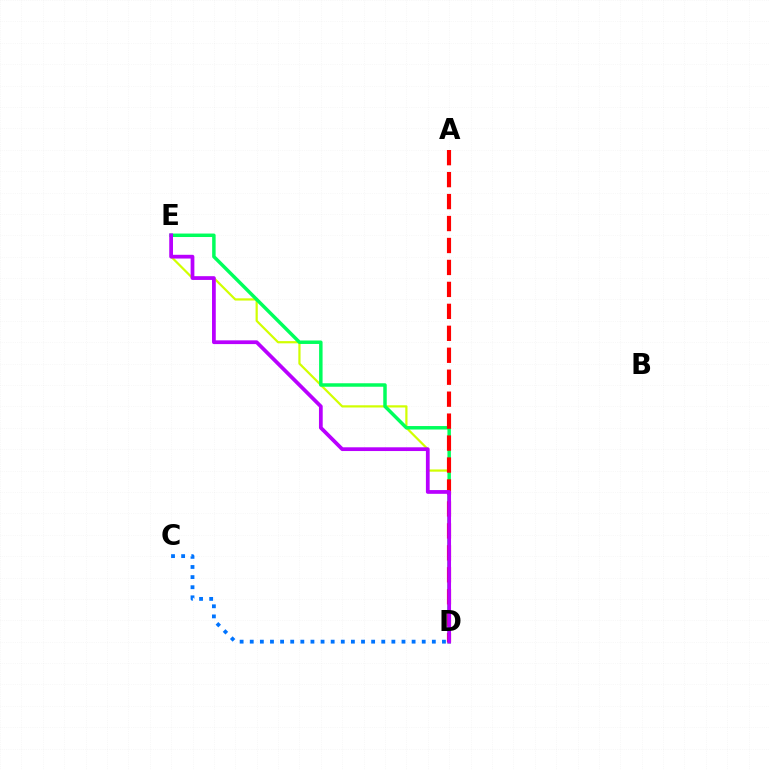{('D', 'E'): [{'color': '#d1ff00', 'line_style': 'solid', 'thickness': 1.6}, {'color': '#00ff5c', 'line_style': 'solid', 'thickness': 2.5}, {'color': '#b900ff', 'line_style': 'solid', 'thickness': 2.7}], ('A', 'D'): [{'color': '#ff0000', 'line_style': 'dashed', 'thickness': 2.98}], ('C', 'D'): [{'color': '#0074ff', 'line_style': 'dotted', 'thickness': 2.75}]}